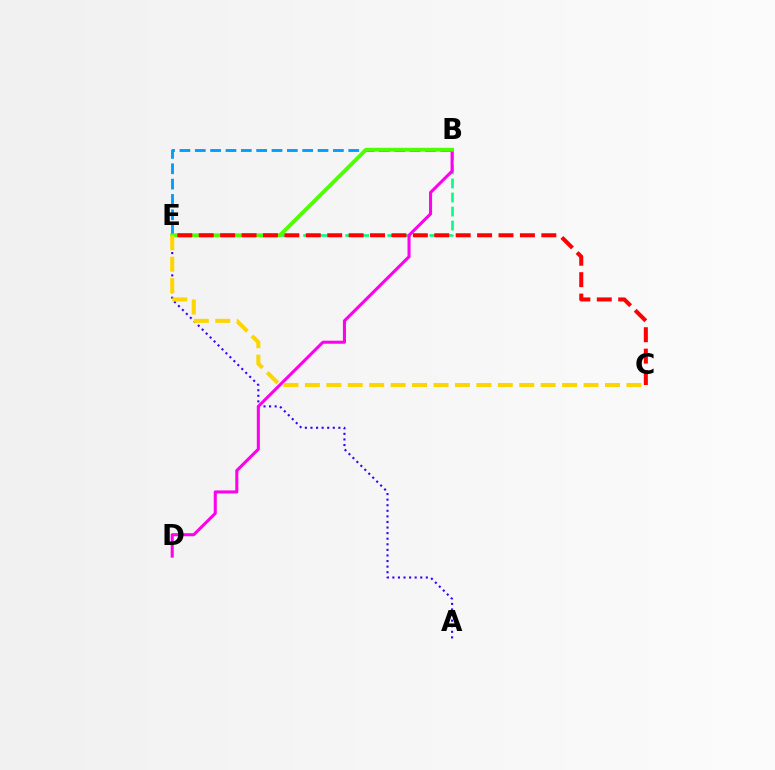{('A', 'E'): [{'color': '#3700ff', 'line_style': 'dotted', 'thickness': 1.52}], ('B', 'E'): [{'color': '#00ff86', 'line_style': 'dashed', 'thickness': 1.91}, {'color': '#009eff', 'line_style': 'dashed', 'thickness': 2.08}, {'color': '#4fff00', 'line_style': 'solid', 'thickness': 2.76}], ('B', 'D'): [{'color': '#ff00ed', 'line_style': 'solid', 'thickness': 2.2}], ('C', 'E'): [{'color': '#ffd500', 'line_style': 'dashed', 'thickness': 2.91}, {'color': '#ff0000', 'line_style': 'dashed', 'thickness': 2.91}]}